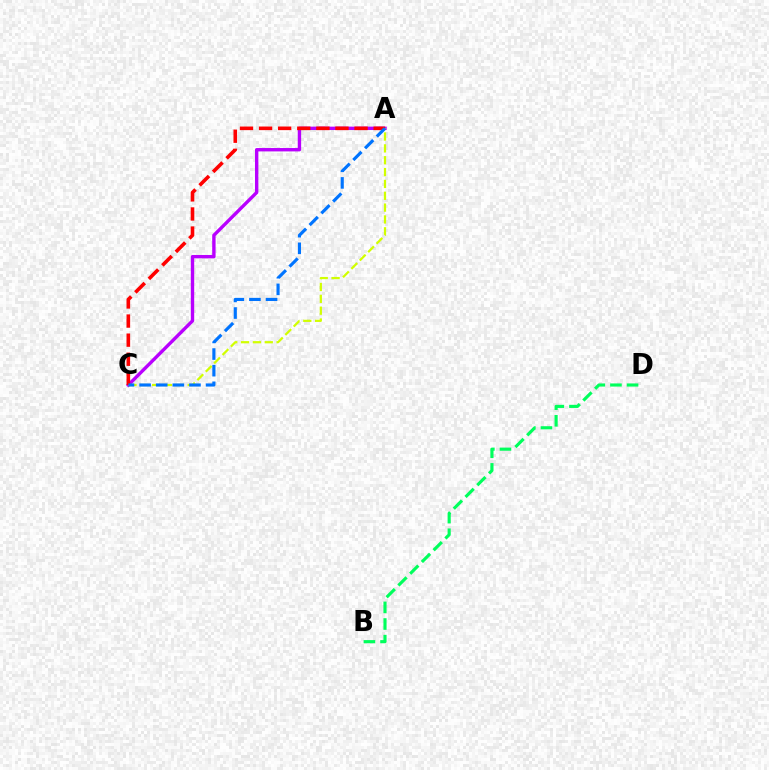{('A', 'C'): [{'color': '#b900ff', 'line_style': 'solid', 'thickness': 2.43}, {'color': '#d1ff00', 'line_style': 'dashed', 'thickness': 1.61}, {'color': '#ff0000', 'line_style': 'dashed', 'thickness': 2.59}, {'color': '#0074ff', 'line_style': 'dashed', 'thickness': 2.26}], ('B', 'D'): [{'color': '#00ff5c', 'line_style': 'dashed', 'thickness': 2.26}]}